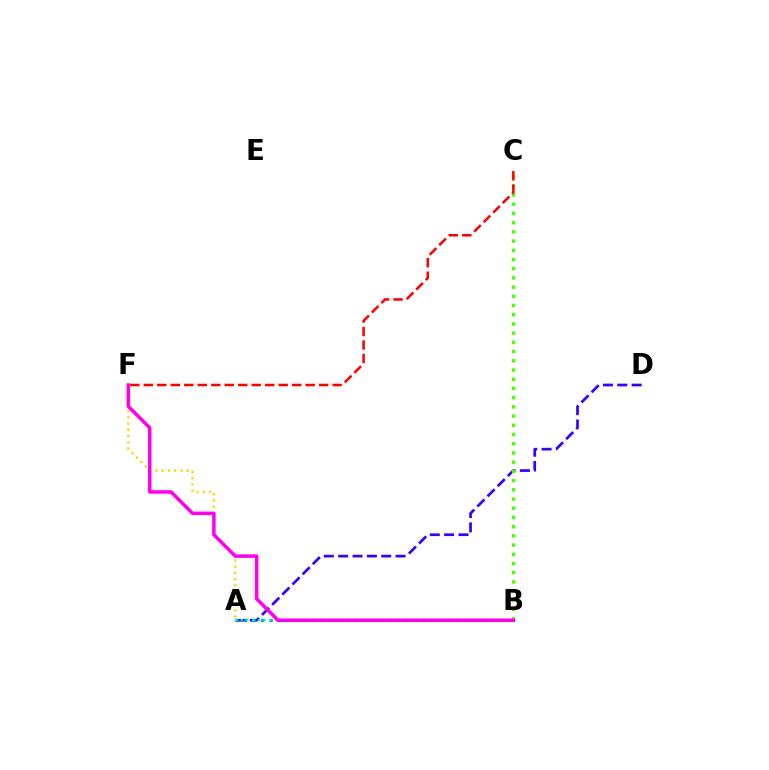{('A', 'D'): [{'color': '#3700ff', 'line_style': 'dashed', 'thickness': 1.95}], ('A', 'B'): [{'color': '#009eff', 'line_style': 'dotted', 'thickness': 2.31}, {'color': '#00ff86', 'line_style': 'dotted', 'thickness': 1.54}], ('B', 'C'): [{'color': '#4fff00', 'line_style': 'dotted', 'thickness': 2.5}], ('A', 'F'): [{'color': '#ffd500', 'line_style': 'dotted', 'thickness': 1.7}], ('B', 'F'): [{'color': '#ff00ed', 'line_style': 'solid', 'thickness': 2.53}], ('C', 'F'): [{'color': '#ff0000', 'line_style': 'dashed', 'thickness': 1.83}]}